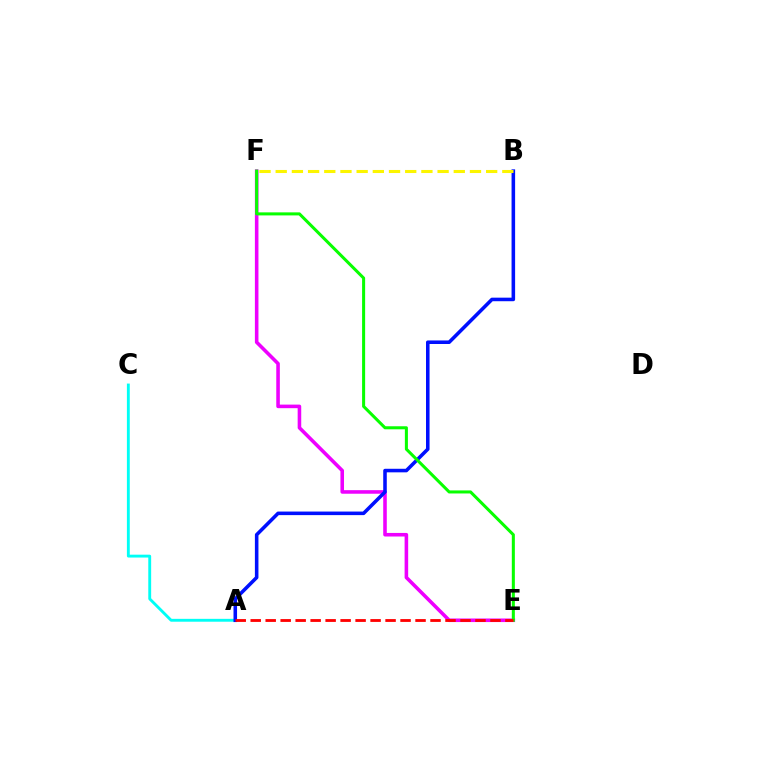{('E', 'F'): [{'color': '#ee00ff', 'line_style': 'solid', 'thickness': 2.57}, {'color': '#08ff00', 'line_style': 'solid', 'thickness': 2.19}], ('A', 'C'): [{'color': '#00fff6', 'line_style': 'solid', 'thickness': 2.07}], ('A', 'B'): [{'color': '#0010ff', 'line_style': 'solid', 'thickness': 2.56}], ('B', 'F'): [{'color': '#fcf500', 'line_style': 'dashed', 'thickness': 2.2}], ('A', 'E'): [{'color': '#ff0000', 'line_style': 'dashed', 'thickness': 2.04}]}